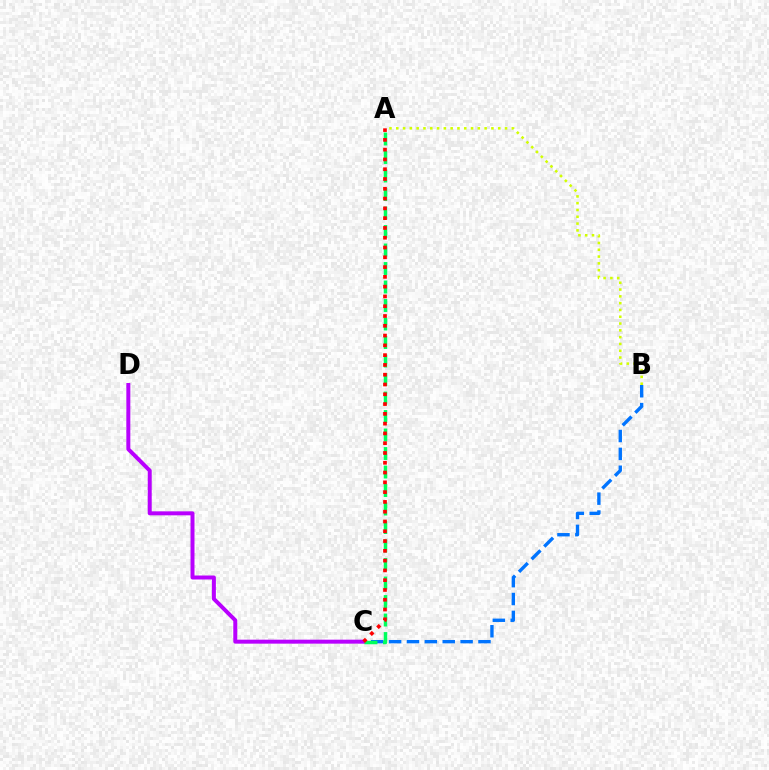{('B', 'C'): [{'color': '#0074ff', 'line_style': 'dashed', 'thickness': 2.43}], ('C', 'D'): [{'color': '#b900ff', 'line_style': 'solid', 'thickness': 2.86}], ('A', 'C'): [{'color': '#00ff5c', 'line_style': 'dashed', 'thickness': 2.51}, {'color': '#ff0000', 'line_style': 'dotted', 'thickness': 2.66}], ('A', 'B'): [{'color': '#d1ff00', 'line_style': 'dotted', 'thickness': 1.85}]}